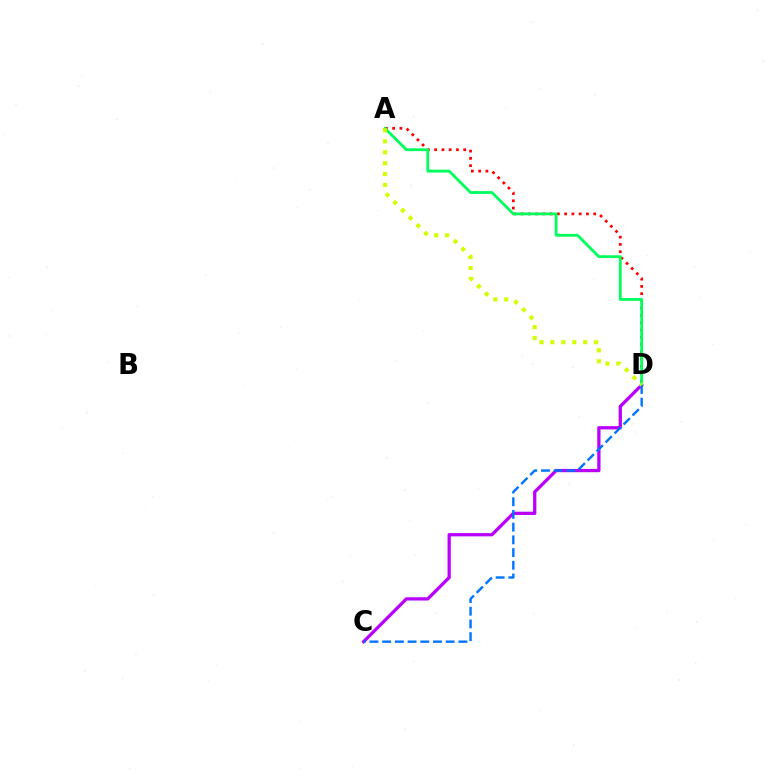{('C', 'D'): [{'color': '#b900ff', 'line_style': 'solid', 'thickness': 2.36}, {'color': '#0074ff', 'line_style': 'dashed', 'thickness': 1.73}], ('A', 'D'): [{'color': '#ff0000', 'line_style': 'dotted', 'thickness': 1.97}, {'color': '#00ff5c', 'line_style': 'solid', 'thickness': 2.03}, {'color': '#d1ff00', 'line_style': 'dotted', 'thickness': 2.97}]}